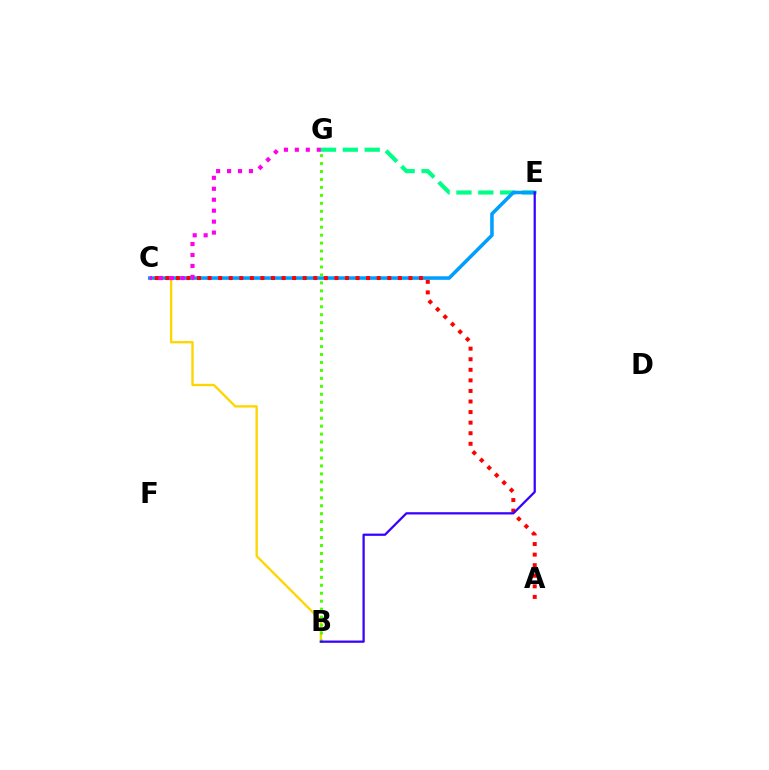{('B', 'C'): [{'color': '#ffd500', 'line_style': 'solid', 'thickness': 1.68}], ('E', 'G'): [{'color': '#00ff86', 'line_style': 'dashed', 'thickness': 2.97}], ('C', 'E'): [{'color': '#009eff', 'line_style': 'solid', 'thickness': 2.55}], ('A', 'C'): [{'color': '#ff0000', 'line_style': 'dotted', 'thickness': 2.87}], ('C', 'G'): [{'color': '#ff00ed', 'line_style': 'dotted', 'thickness': 2.98}], ('B', 'G'): [{'color': '#4fff00', 'line_style': 'dotted', 'thickness': 2.16}], ('B', 'E'): [{'color': '#3700ff', 'line_style': 'solid', 'thickness': 1.62}]}